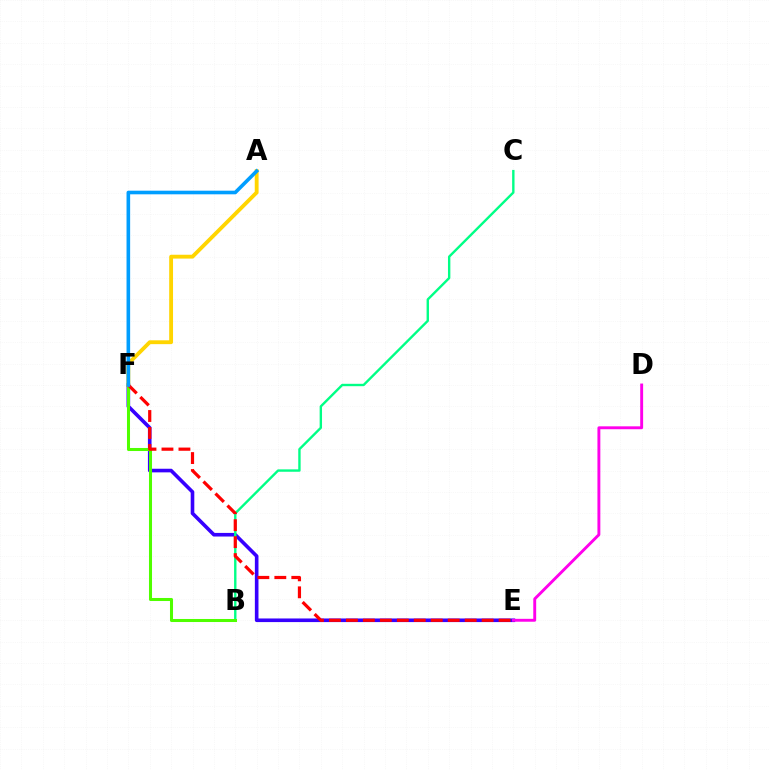{('E', 'F'): [{'color': '#3700ff', 'line_style': 'solid', 'thickness': 2.6}, {'color': '#ff0000', 'line_style': 'dashed', 'thickness': 2.31}], ('B', 'C'): [{'color': '#00ff86', 'line_style': 'solid', 'thickness': 1.72}], ('B', 'F'): [{'color': '#4fff00', 'line_style': 'solid', 'thickness': 2.19}], ('D', 'E'): [{'color': '#ff00ed', 'line_style': 'solid', 'thickness': 2.09}], ('A', 'F'): [{'color': '#ffd500', 'line_style': 'solid', 'thickness': 2.77}, {'color': '#009eff', 'line_style': 'solid', 'thickness': 2.6}]}